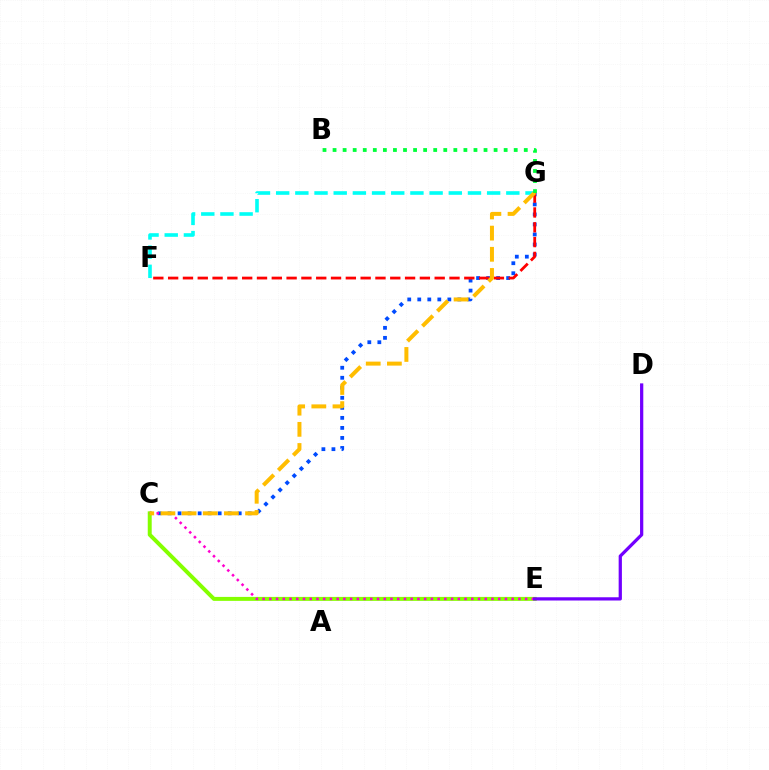{('C', 'G'): [{'color': '#004bff', 'line_style': 'dotted', 'thickness': 2.72}, {'color': '#ffbd00', 'line_style': 'dashed', 'thickness': 2.87}], ('F', 'G'): [{'color': '#00fff6', 'line_style': 'dashed', 'thickness': 2.61}, {'color': '#ff0000', 'line_style': 'dashed', 'thickness': 2.01}], ('C', 'E'): [{'color': '#84ff00', 'line_style': 'solid', 'thickness': 2.85}, {'color': '#ff00cf', 'line_style': 'dotted', 'thickness': 1.83}], ('B', 'G'): [{'color': '#00ff39', 'line_style': 'dotted', 'thickness': 2.73}], ('D', 'E'): [{'color': '#7200ff', 'line_style': 'solid', 'thickness': 2.34}]}